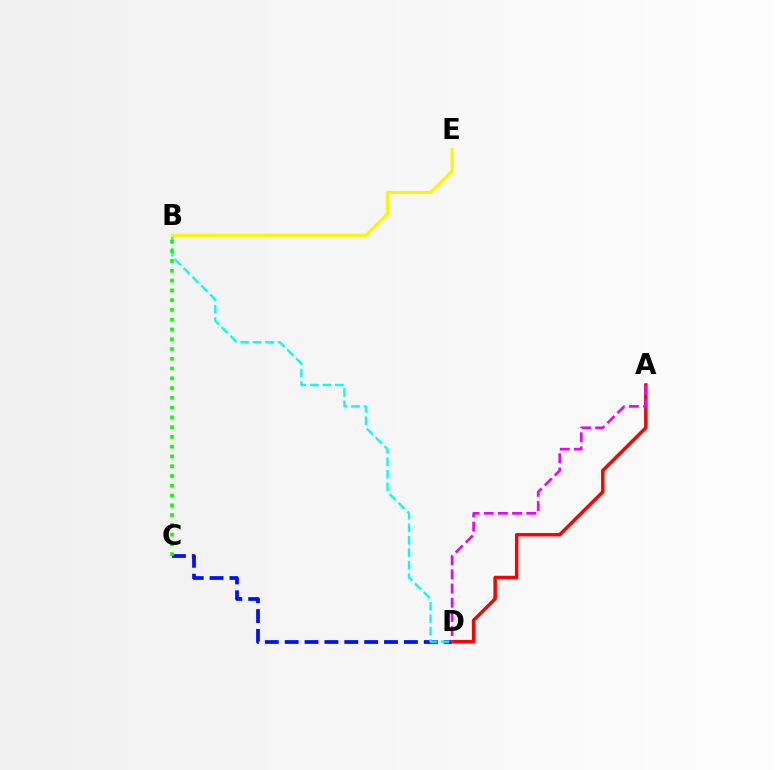{('C', 'D'): [{'color': '#0010ff', 'line_style': 'dashed', 'thickness': 2.7}], ('B', 'D'): [{'color': '#00fff6', 'line_style': 'dashed', 'thickness': 1.7}], ('B', 'C'): [{'color': '#08ff00', 'line_style': 'dotted', 'thickness': 2.65}], ('B', 'E'): [{'color': '#fcf500', 'line_style': 'solid', 'thickness': 2.25}], ('A', 'D'): [{'color': '#ff0000', 'line_style': 'solid', 'thickness': 2.5}, {'color': '#ee00ff', 'line_style': 'dashed', 'thickness': 1.93}]}